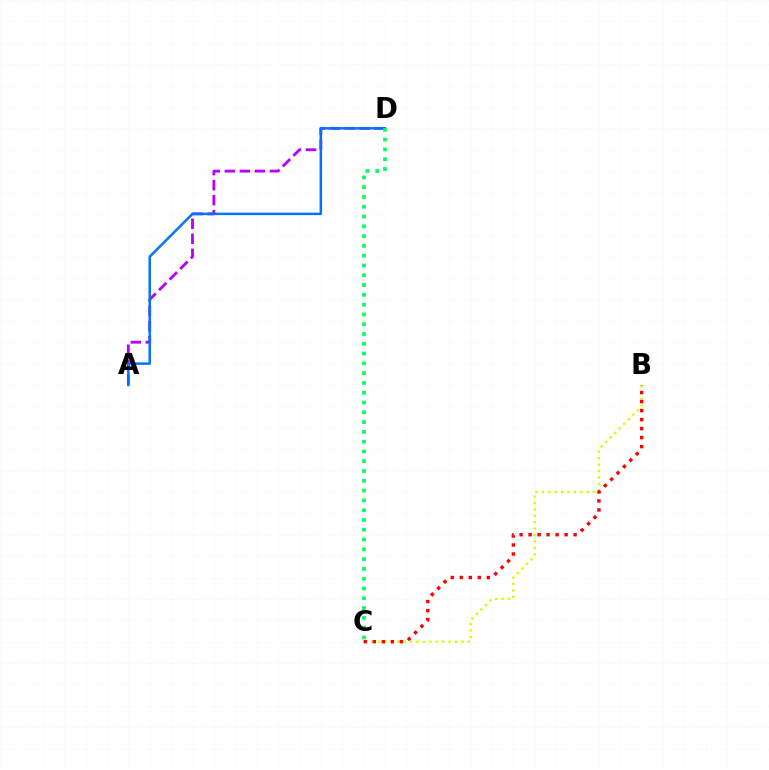{('A', 'D'): [{'color': '#b900ff', 'line_style': 'dashed', 'thickness': 2.04}, {'color': '#0074ff', 'line_style': 'solid', 'thickness': 1.79}], ('B', 'C'): [{'color': '#d1ff00', 'line_style': 'dotted', 'thickness': 1.74}, {'color': '#ff0000', 'line_style': 'dotted', 'thickness': 2.45}], ('C', 'D'): [{'color': '#00ff5c', 'line_style': 'dotted', 'thickness': 2.66}]}